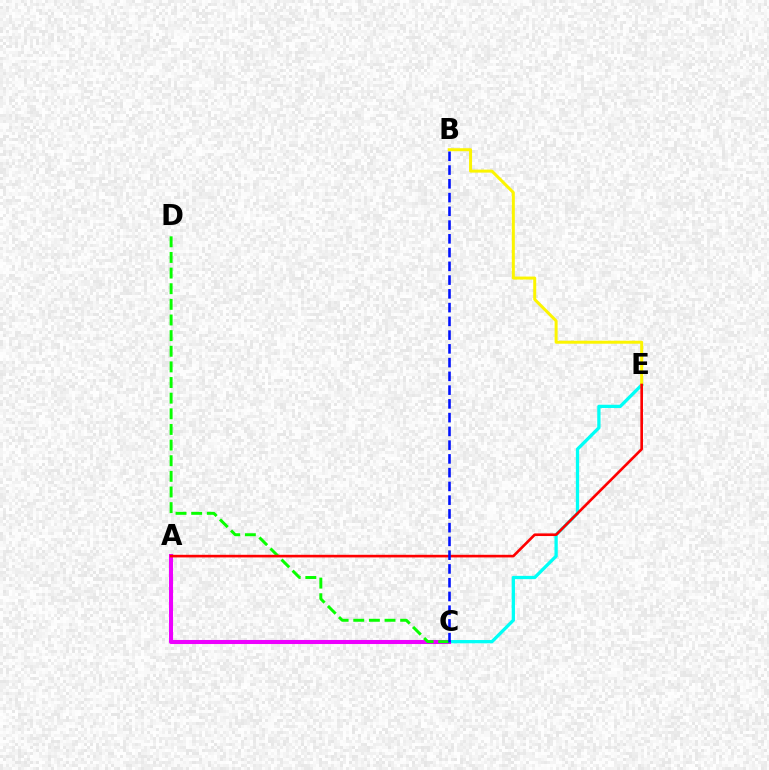{('C', 'E'): [{'color': '#00fff6', 'line_style': 'solid', 'thickness': 2.37}], ('A', 'C'): [{'color': '#ee00ff', 'line_style': 'solid', 'thickness': 2.92}], ('C', 'D'): [{'color': '#08ff00', 'line_style': 'dashed', 'thickness': 2.12}], ('B', 'E'): [{'color': '#fcf500', 'line_style': 'solid', 'thickness': 2.16}], ('A', 'E'): [{'color': '#ff0000', 'line_style': 'solid', 'thickness': 1.9}], ('B', 'C'): [{'color': '#0010ff', 'line_style': 'dashed', 'thickness': 1.87}]}